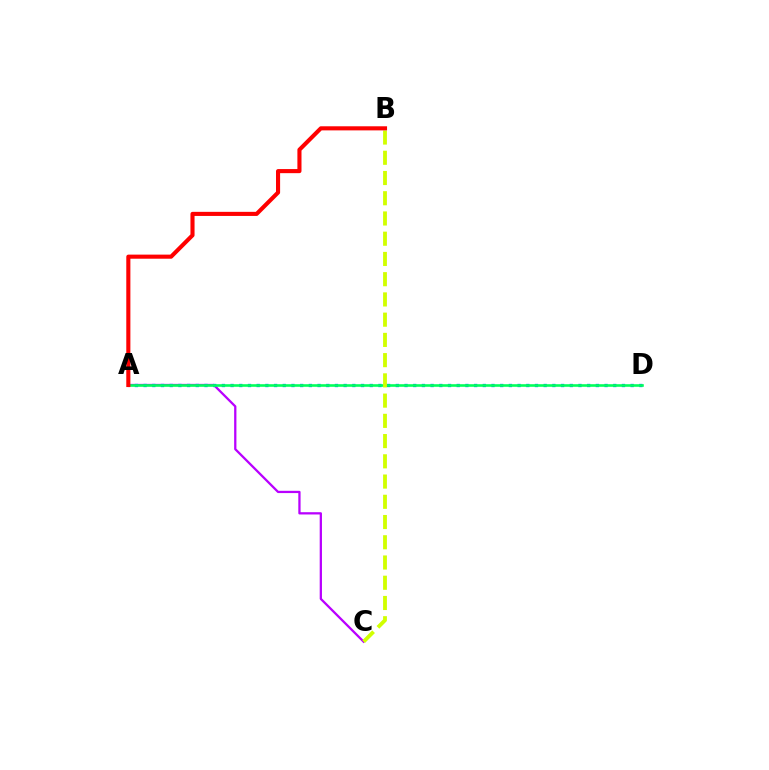{('A', 'C'): [{'color': '#b900ff', 'line_style': 'solid', 'thickness': 1.64}], ('A', 'D'): [{'color': '#0074ff', 'line_style': 'dotted', 'thickness': 2.36}, {'color': '#00ff5c', 'line_style': 'solid', 'thickness': 1.88}], ('B', 'C'): [{'color': '#d1ff00', 'line_style': 'dashed', 'thickness': 2.75}], ('A', 'B'): [{'color': '#ff0000', 'line_style': 'solid', 'thickness': 2.95}]}